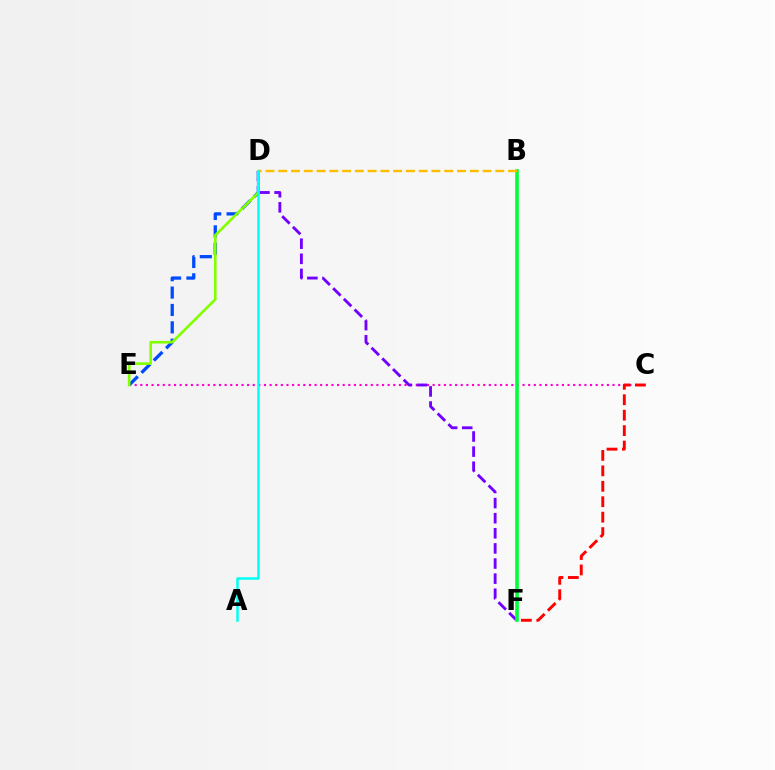{('C', 'E'): [{'color': '#ff00cf', 'line_style': 'dotted', 'thickness': 1.53}], ('D', 'F'): [{'color': '#7200ff', 'line_style': 'dashed', 'thickness': 2.05}], ('D', 'E'): [{'color': '#004bff', 'line_style': 'dashed', 'thickness': 2.36}, {'color': '#84ff00', 'line_style': 'solid', 'thickness': 1.91}], ('B', 'F'): [{'color': '#00ff39', 'line_style': 'solid', 'thickness': 2.6}], ('C', 'F'): [{'color': '#ff0000', 'line_style': 'dashed', 'thickness': 2.1}], ('B', 'D'): [{'color': '#ffbd00', 'line_style': 'dashed', 'thickness': 1.73}], ('A', 'D'): [{'color': '#00fff6', 'line_style': 'solid', 'thickness': 1.8}]}